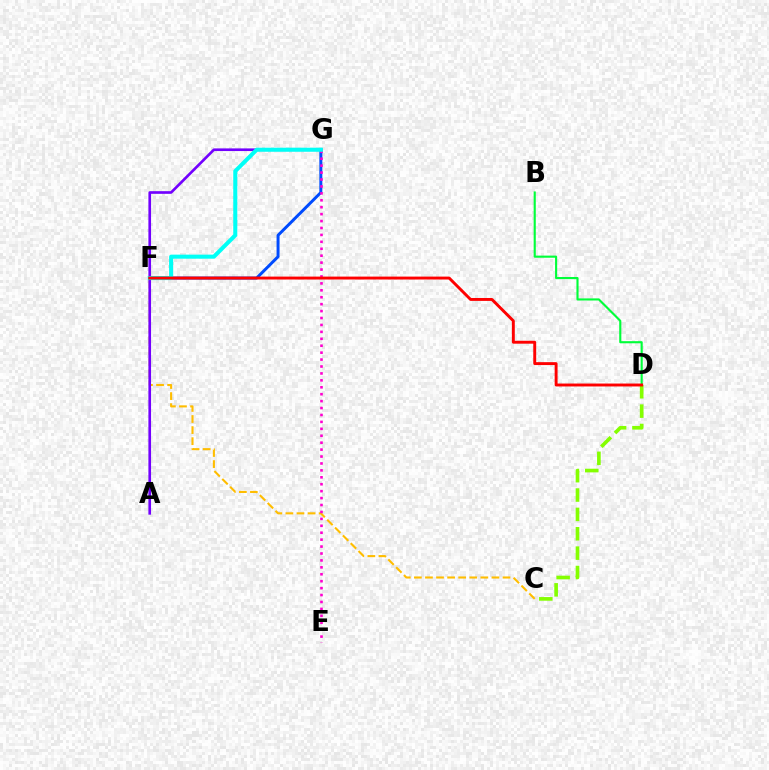{('B', 'D'): [{'color': '#00ff39', 'line_style': 'solid', 'thickness': 1.53}], ('F', 'G'): [{'color': '#004bff', 'line_style': 'solid', 'thickness': 2.14}, {'color': '#00fff6', 'line_style': 'solid', 'thickness': 2.92}], ('C', 'F'): [{'color': '#ffbd00', 'line_style': 'dashed', 'thickness': 1.5}], ('A', 'G'): [{'color': '#7200ff', 'line_style': 'solid', 'thickness': 1.91}], ('E', 'G'): [{'color': '#ff00cf', 'line_style': 'dotted', 'thickness': 1.88}], ('C', 'D'): [{'color': '#84ff00', 'line_style': 'dashed', 'thickness': 2.63}], ('D', 'F'): [{'color': '#ff0000', 'line_style': 'solid', 'thickness': 2.1}]}